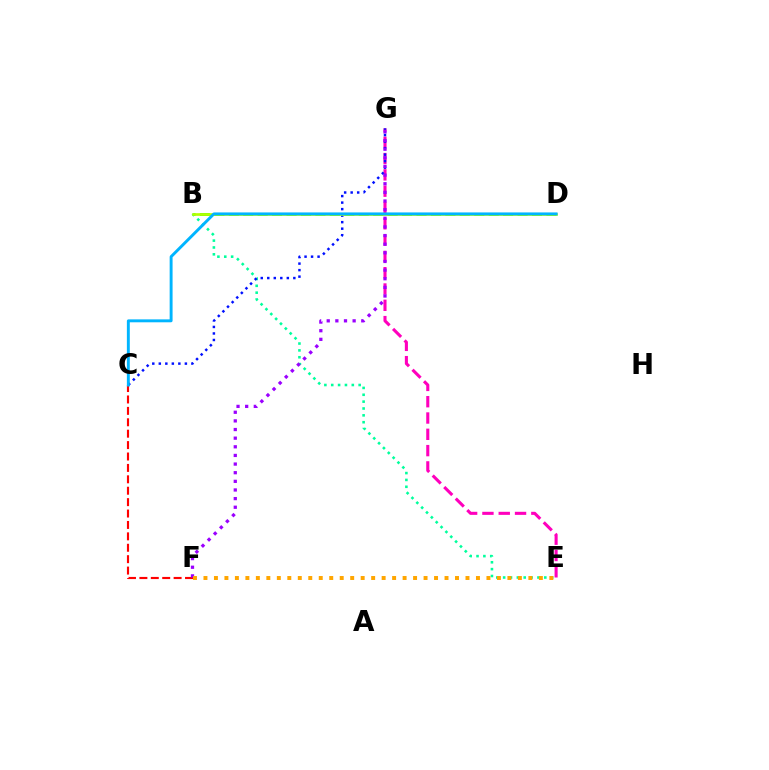{('E', 'G'): [{'color': '#ff00bd', 'line_style': 'dashed', 'thickness': 2.21}], ('B', 'D'): [{'color': '#08ff00', 'line_style': 'dashed', 'thickness': 1.96}, {'color': '#b3ff00', 'line_style': 'solid', 'thickness': 1.91}], ('B', 'E'): [{'color': '#00ff9d', 'line_style': 'dotted', 'thickness': 1.86}], ('C', 'F'): [{'color': '#ff0000', 'line_style': 'dashed', 'thickness': 1.55}], ('C', 'G'): [{'color': '#0010ff', 'line_style': 'dotted', 'thickness': 1.77}], ('F', 'G'): [{'color': '#9b00ff', 'line_style': 'dotted', 'thickness': 2.35}], ('C', 'D'): [{'color': '#00b5ff', 'line_style': 'solid', 'thickness': 2.1}], ('E', 'F'): [{'color': '#ffa500', 'line_style': 'dotted', 'thickness': 2.85}]}